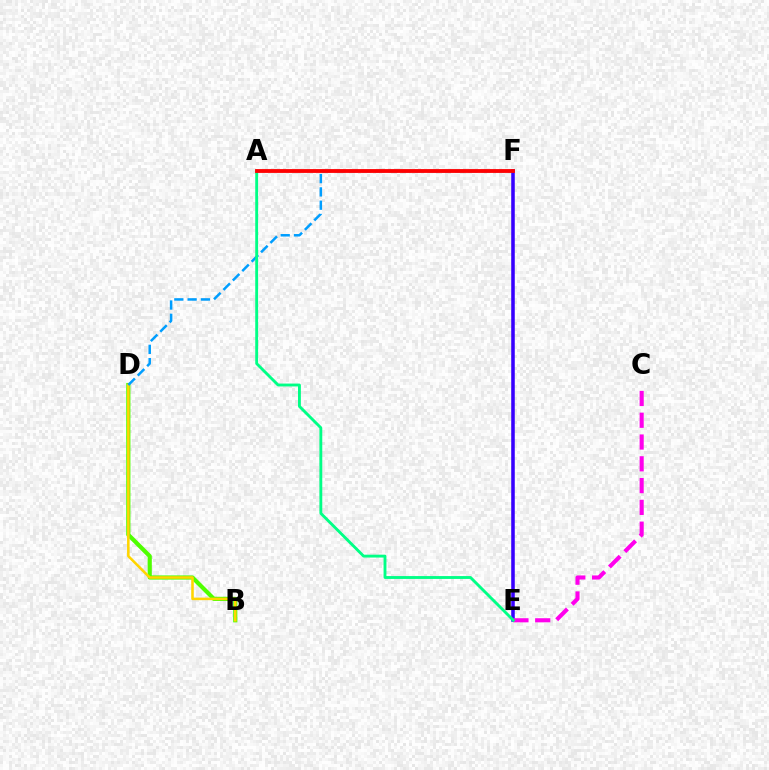{('B', 'D'): [{'color': '#4fff00', 'line_style': 'solid', 'thickness': 3.0}, {'color': '#ffd500', 'line_style': 'solid', 'thickness': 1.84}], ('E', 'F'): [{'color': '#3700ff', 'line_style': 'solid', 'thickness': 2.55}], ('C', 'E'): [{'color': '#ff00ed', 'line_style': 'dashed', 'thickness': 2.96}], ('D', 'F'): [{'color': '#009eff', 'line_style': 'dashed', 'thickness': 1.81}], ('A', 'E'): [{'color': '#00ff86', 'line_style': 'solid', 'thickness': 2.06}], ('A', 'F'): [{'color': '#ff0000', 'line_style': 'solid', 'thickness': 2.75}]}